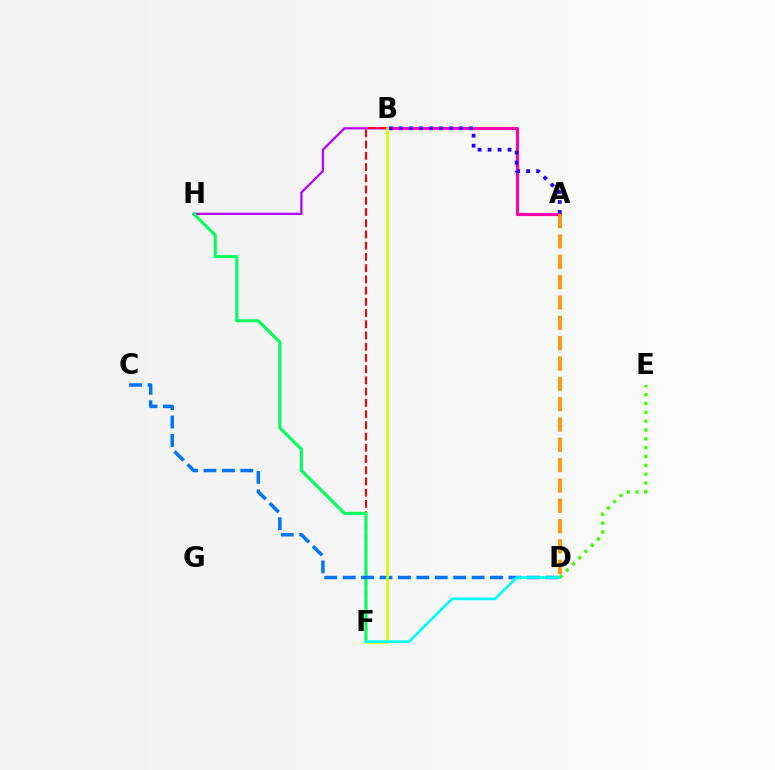{('A', 'B'): [{'color': '#ff00ac', 'line_style': 'solid', 'thickness': 2.24}, {'color': '#2500ff', 'line_style': 'dotted', 'thickness': 2.71}], ('A', 'D'): [{'color': '#ff9400', 'line_style': 'dashed', 'thickness': 2.76}], ('B', 'H'): [{'color': '#b900ff', 'line_style': 'solid', 'thickness': 1.64}], ('B', 'F'): [{'color': '#ff0000', 'line_style': 'dashed', 'thickness': 1.53}, {'color': '#d1ff00', 'line_style': 'solid', 'thickness': 1.92}], ('F', 'H'): [{'color': '#00ff5c', 'line_style': 'solid', 'thickness': 2.2}], ('C', 'D'): [{'color': '#0074ff', 'line_style': 'dashed', 'thickness': 2.5}], ('D', 'F'): [{'color': '#00fff6', 'line_style': 'solid', 'thickness': 1.9}], ('D', 'E'): [{'color': '#3dff00', 'line_style': 'dotted', 'thickness': 2.4}]}